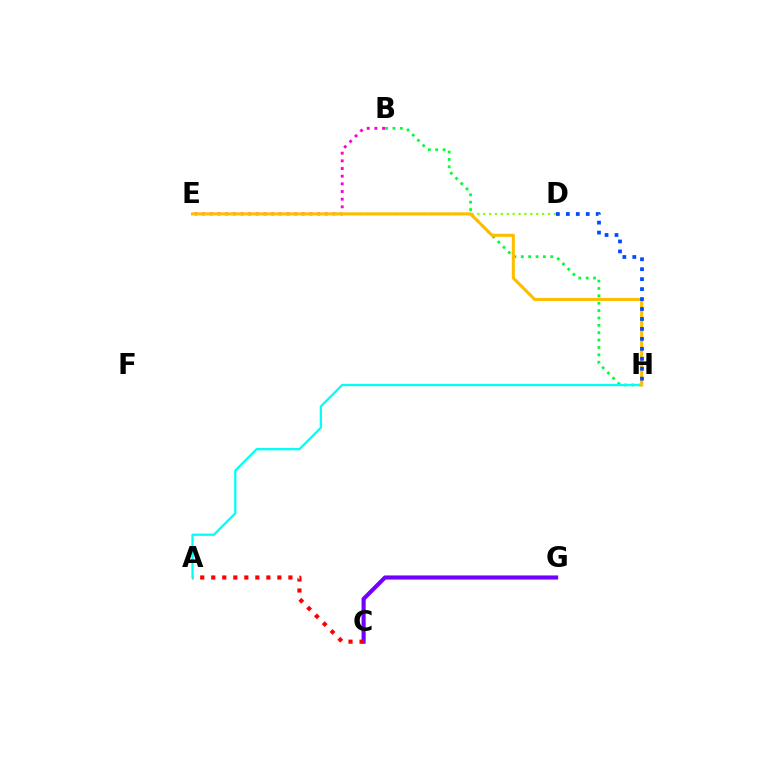{('D', 'E'): [{'color': '#84ff00', 'line_style': 'dotted', 'thickness': 1.6}], ('B', 'H'): [{'color': '#00ff39', 'line_style': 'dotted', 'thickness': 2.0}], ('C', 'G'): [{'color': '#7200ff', 'line_style': 'solid', 'thickness': 2.96}], ('A', 'C'): [{'color': '#ff0000', 'line_style': 'dotted', 'thickness': 2.99}], ('A', 'H'): [{'color': '#00fff6', 'line_style': 'solid', 'thickness': 1.63}], ('B', 'E'): [{'color': '#ff00cf', 'line_style': 'dotted', 'thickness': 2.08}], ('E', 'H'): [{'color': '#ffbd00', 'line_style': 'solid', 'thickness': 2.22}], ('D', 'H'): [{'color': '#004bff', 'line_style': 'dotted', 'thickness': 2.7}]}